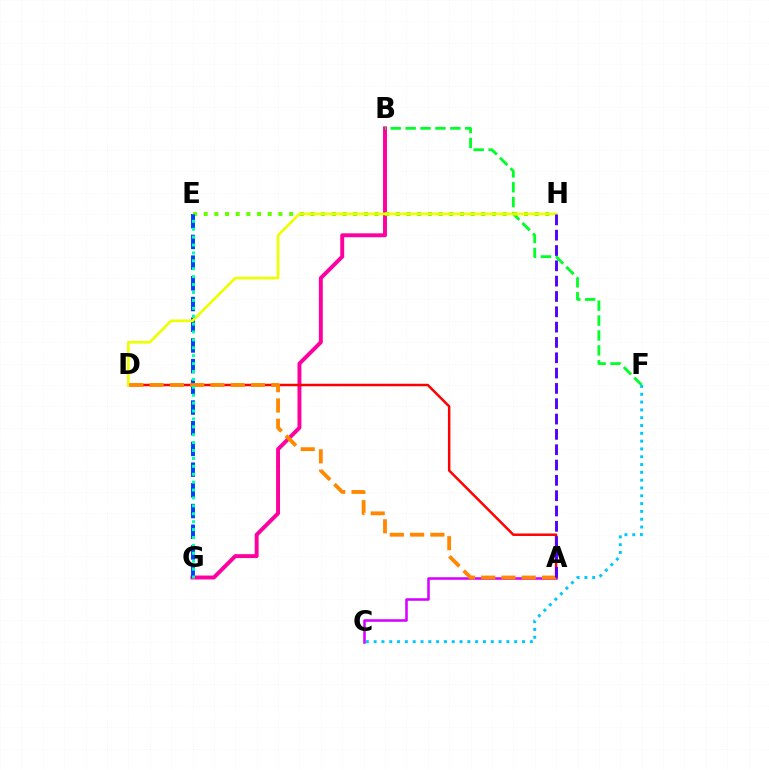{('B', 'G'): [{'color': '#ff00a0', 'line_style': 'solid', 'thickness': 2.83}], ('A', 'C'): [{'color': '#d600ff', 'line_style': 'solid', 'thickness': 1.83}], ('B', 'F'): [{'color': '#00ff27', 'line_style': 'dashed', 'thickness': 2.03}], ('E', 'H'): [{'color': '#66ff00', 'line_style': 'dotted', 'thickness': 2.9}], ('A', 'D'): [{'color': '#ff0000', 'line_style': 'solid', 'thickness': 1.79}, {'color': '#ff8800', 'line_style': 'dashed', 'thickness': 2.75}], ('E', 'G'): [{'color': '#003fff', 'line_style': 'dashed', 'thickness': 2.81}, {'color': '#00ffaf', 'line_style': 'dotted', 'thickness': 2.15}], ('D', 'H'): [{'color': '#eeff00', 'line_style': 'solid', 'thickness': 1.93}], ('C', 'F'): [{'color': '#00c7ff', 'line_style': 'dotted', 'thickness': 2.12}], ('A', 'H'): [{'color': '#4f00ff', 'line_style': 'dashed', 'thickness': 2.08}]}